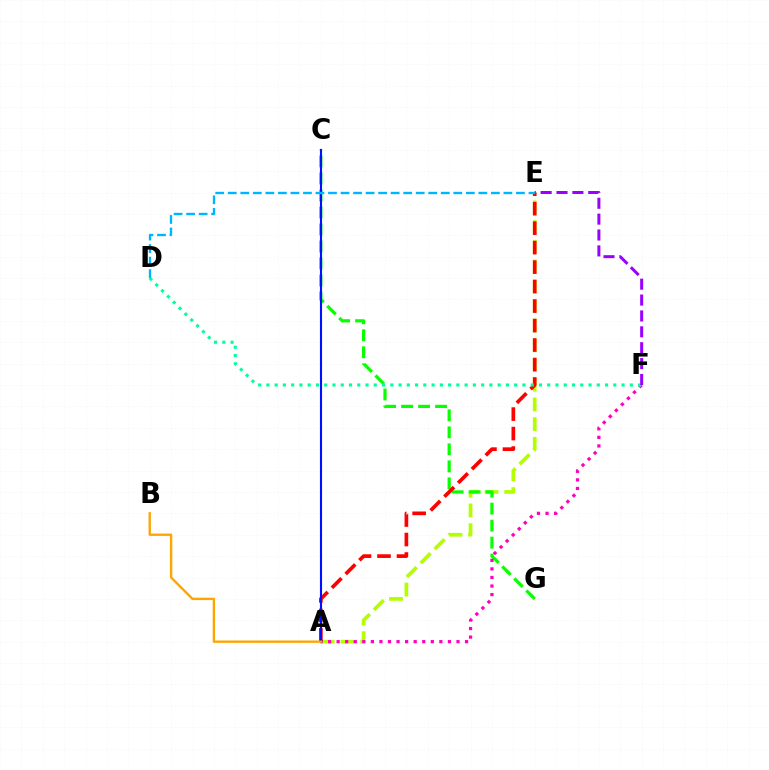{('A', 'E'): [{'color': '#b3ff00', 'line_style': 'dashed', 'thickness': 2.68}, {'color': '#ff0000', 'line_style': 'dashed', 'thickness': 2.65}], ('C', 'G'): [{'color': '#08ff00', 'line_style': 'dashed', 'thickness': 2.31}], ('A', 'F'): [{'color': '#ff00bd', 'line_style': 'dotted', 'thickness': 2.33}], ('D', 'F'): [{'color': '#00ff9d', 'line_style': 'dotted', 'thickness': 2.24}], ('A', 'C'): [{'color': '#0010ff', 'line_style': 'solid', 'thickness': 1.53}], ('A', 'B'): [{'color': '#ffa500', 'line_style': 'solid', 'thickness': 1.71}], ('E', 'F'): [{'color': '#9b00ff', 'line_style': 'dashed', 'thickness': 2.16}], ('D', 'E'): [{'color': '#00b5ff', 'line_style': 'dashed', 'thickness': 1.7}]}